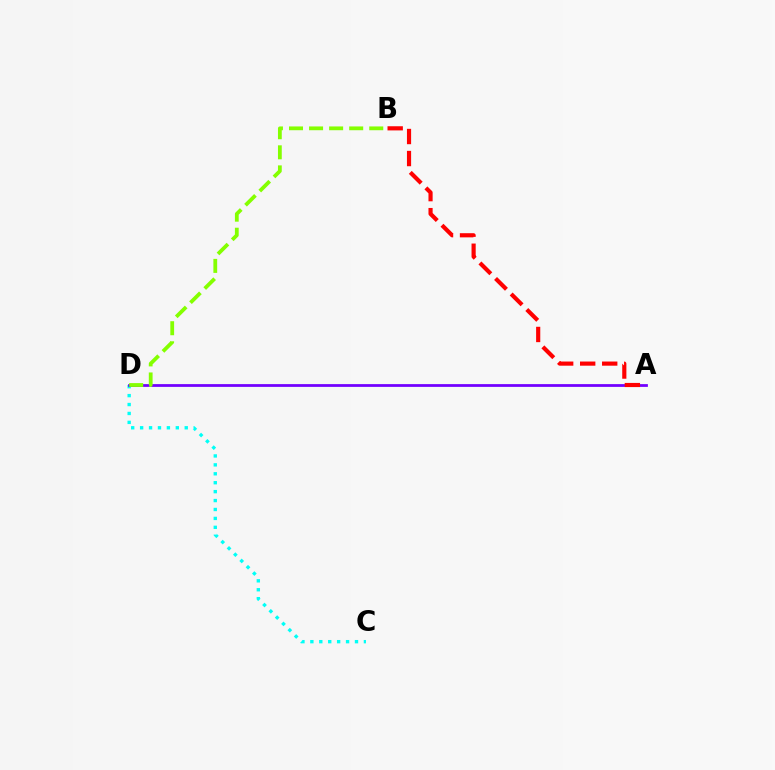{('C', 'D'): [{'color': '#00fff6', 'line_style': 'dotted', 'thickness': 2.42}], ('A', 'D'): [{'color': '#7200ff', 'line_style': 'solid', 'thickness': 1.99}], ('B', 'D'): [{'color': '#84ff00', 'line_style': 'dashed', 'thickness': 2.73}], ('A', 'B'): [{'color': '#ff0000', 'line_style': 'dashed', 'thickness': 2.99}]}